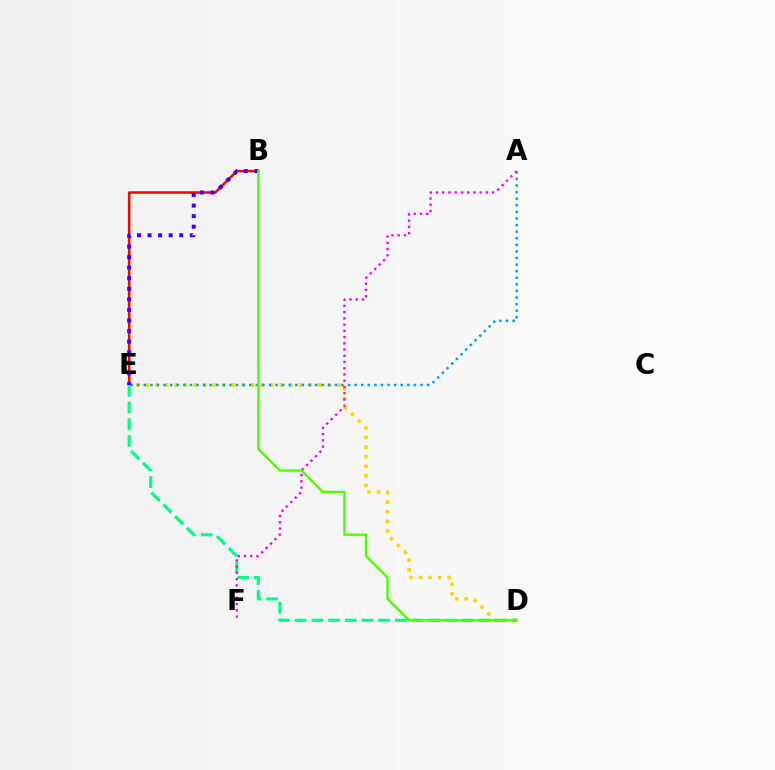{('D', 'E'): [{'color': '#ffd500', 'line_style': 'dotted', 'thickness': 2.6}, {'color': '#00ff86', 'line_style': 'dashed', 'thickness': 2.27}], ('A', 'E'): [{'color': '#009eff', 'line_style': 'dotted', 'thickness': 1.79}], ('B', 'E'): [{'color': '#ff0000', 'line_style': 'solid', 'thickness': 1.82}, {'color': '#3700ff', 'line_style': 'dotted', 'thickness': 2.87}], ('A', 'F'): [{'color': '#ff00ed', 'line_style': 'dotted', 'thickness': 1.69}], ('B', 'D'): [{'color': '#4fff00', 'line_style': 'solid', 'thickness': 1.72}]}